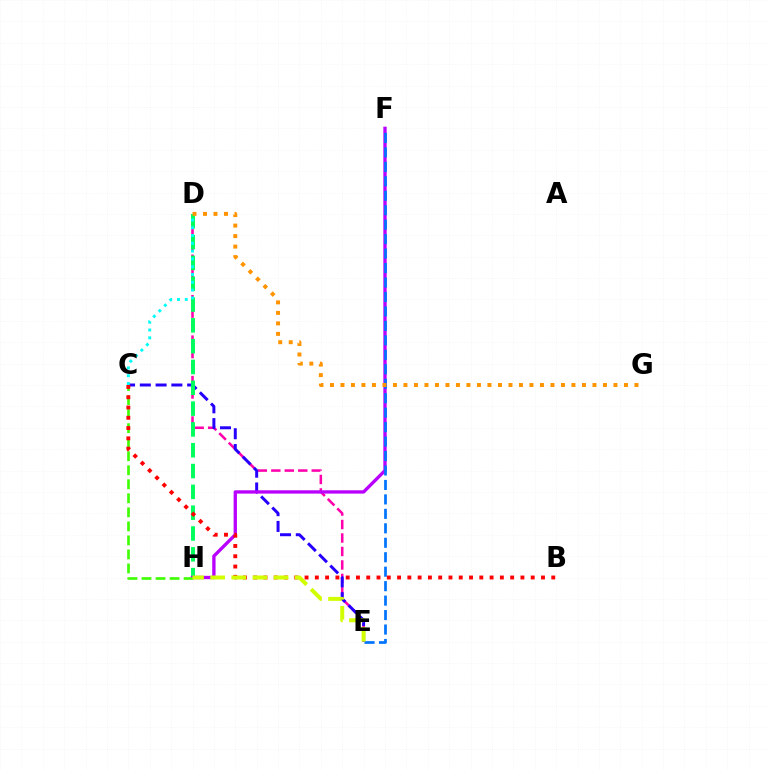{('D', 'E'): [{'color': '#ff00ac', 'line_style': 'dashed', 'thickness': 1.83}], ('C', 'E'): [{'color': '#2500ff', 'line_style': 'dashed', 'thickness': 2.14}], ('D', 'H'): [{'color': '#00ff5c', 'line_style': 'dashed', 'thickness': 2.83}], ('F', 'H'): [{'color': '#b900ff', 'line_style': 'solid', 'thickness': 2.4}], ('C', 'H'): [{'color': '#3dff00', 'line_style': 'dashed', 'thickness': 1.91}], ('C', 'D'): [{'color': '#00fff6', 'line_style': 'dotted', 'thickness': 2.12}], ('E', 'F'): [{'color': '#0074ff', 'line_style': 'dashed', 'thickness': 1.96}], ('B', 'C'): [{'color': '#ff0000', 'line_style': 'dotted', 'thickness': 2.79}], ('E', 'H'): [{'color': '#d1ff00', 'line_style': 'dashed', 'thickness': 2.87}], ('D', 'G'): [{'color': '#ff9400', 'line_style': 'dotted', 'thickness': 2.85}]}